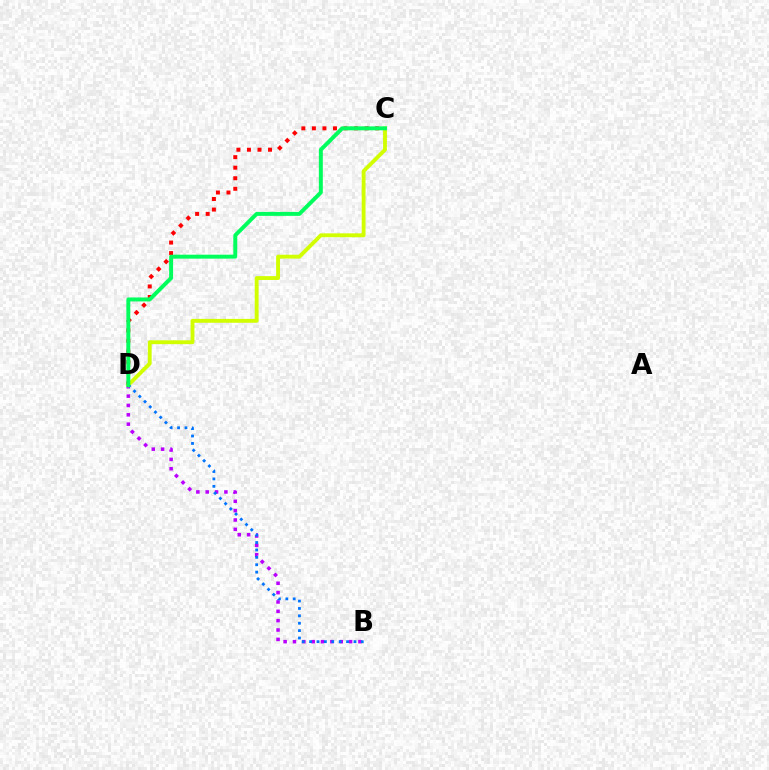{('C', 'D'): [{'color': '#ff0000', 'line_style': 'dotted', 'thickness': 2.86}, {'color': '#d1ff00', 'line_style': 'solid', 'thickness': 2.78}, {'color': '#00ff5c', 'line_style': 'solid', 'thickness': 2.84}], ('B', 'D'): [{'color': '#b900ff', 'line_style': 'dotted', 'thickness': 2.54}, {'color': '#0074ff', 'line_style': 'dotted', 'thickness': 2.01}]}